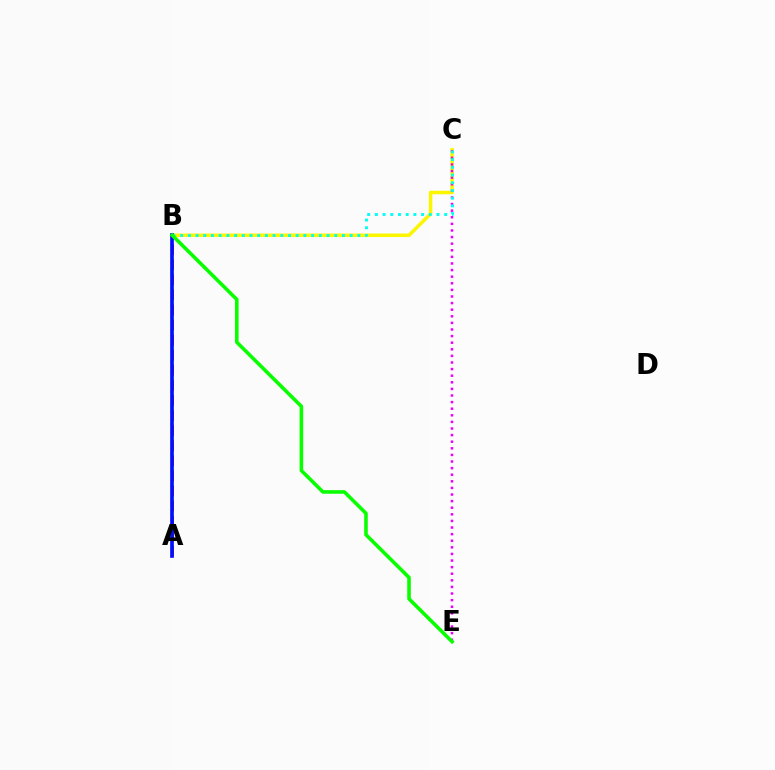{('A', 'B'): [{'color': '#ff0000', 'line_style': 'dashed', 'thickness': 2.05}, {'color': '#0010ff', 'line_style': 'solid', 'thickness': 2.64}], ('B', 'C'): [{'color': '#fcf500', 'line_style': 'solid', 'thickness': 2.53}, {'color': '#00fff6', 'line_style': 'dotted', 'thickness': 2.09}], ('C', 'E'): [{'color': '#ee00ff', 'line_style': 'dotted', 'thickness': 1.79}], ('B', 'E'): [{'color': '#08ff00', 'line_style': 'solid', 'thickness': 2.58}]}